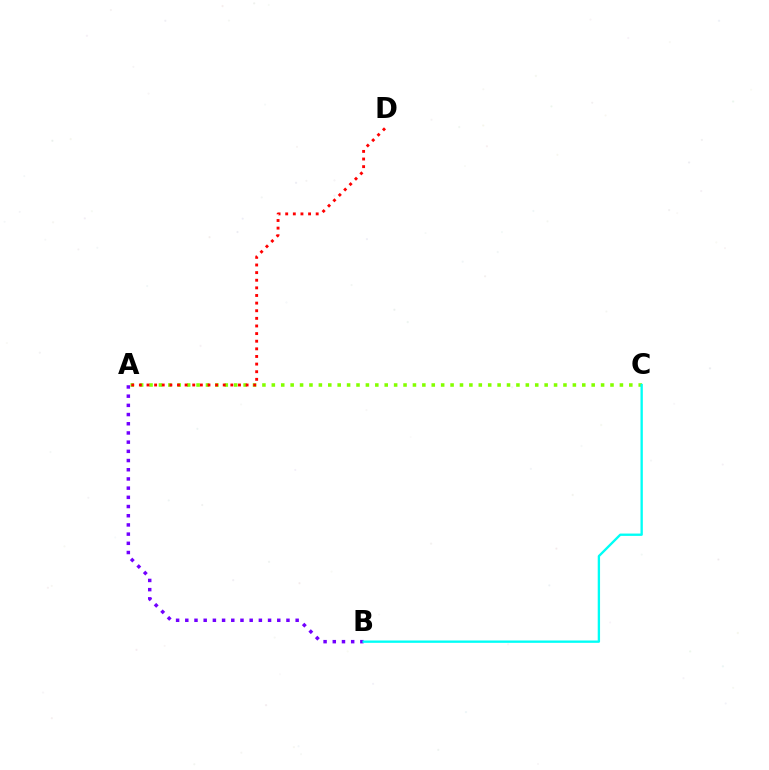{('A', 'C'): [{'color': '#84ff00', 'line_style': 'dotted', 'thickness': 2.56}], ('A', 'D'): [{'color': '#ff0000', 'line_style': 'dotted', 'thickness': 2.07}], ('A', 'B'): [{'color': '#7200ff', 'line_style': 'dotted', 'thickness': 2.5}], ('B', 'C'): [{'color': '#00fff6', 'line_style': 'solid', 'thickness': 1.69}]}